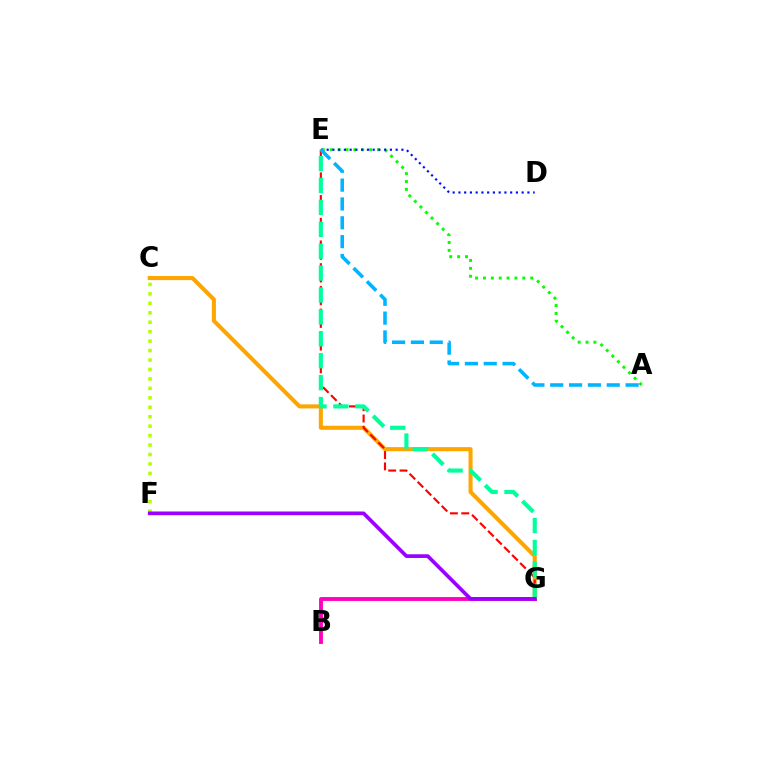{('C', 'G'): [{'color': '#ffa500', 'line_style': 'solid', 'thickness': 2.93}], ('B', 'G'): [{'color': '#ff00bd', 'line_style': 'solid', 'thickness': 2.79}], ('E', 'G'): [{'color': '#ff0000', 'line_style': 'dashed', 'thickness': 1.54}, {'color': '#00ff9d', 'line_style': 'dashed', 'thickness': 2.98}], ('A', 'E'): [{'color': '#08ff00', 'line_style': 'dotted', 'thickness': 2.14}, {'color': '#00b5ff', 'line_style': 'dashed', 'thickness': 2.56}], ('C', 'F'): [{'color': '#b3ff00', 'line_style': 'dotted', 'thickness': 2.57}], ('F', 'G'): [{'color': '#9b00ff', 'line_style': 'solid', 'thickness': 2.65}], ('D', 'E'): [{'color': '#0010ff', 'line_style': 'dotted', 'thickness': 1.56}]}